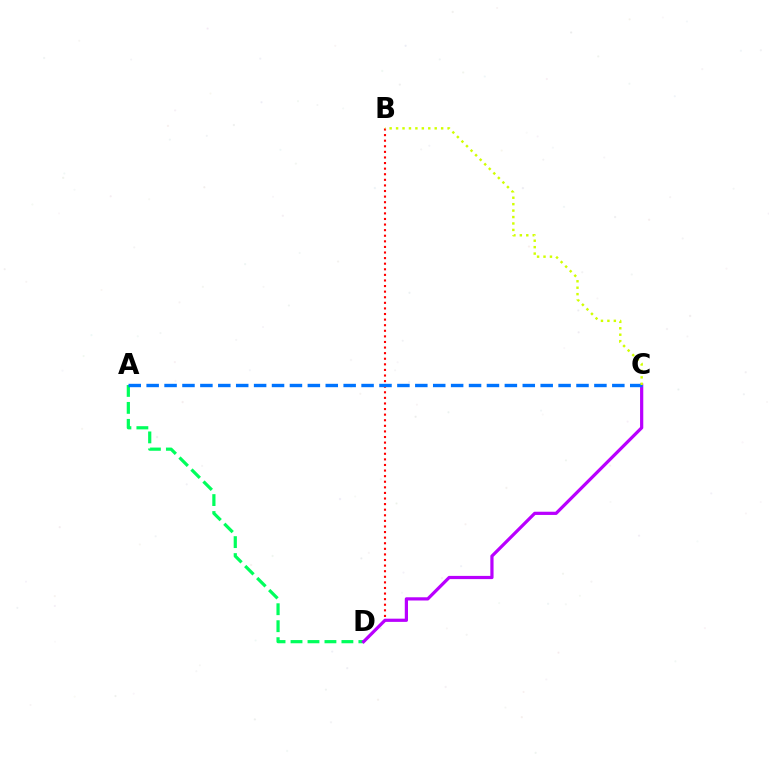{('A', 'D'): [{'color': '#00ff5c', 'line_style': 'dashed', 'thickness': 2.3}], ('B', 'D'): [{'color': '#ff0000', 'line_style': 'dotted', 'thickness': 1.52}], ('C', 'D'): [{'color': '#b900ff', 'line_style': 'solid', 'thickness': 2.31}], ('A', 'C'): [{'color': '#0074ff', 'line_style': 'dashed', 'thickness': 2.43}], ('B', 'C'): [{'color': '#d1ff00', 'line_style': 'dotted', 'thickness': 1.75}]}